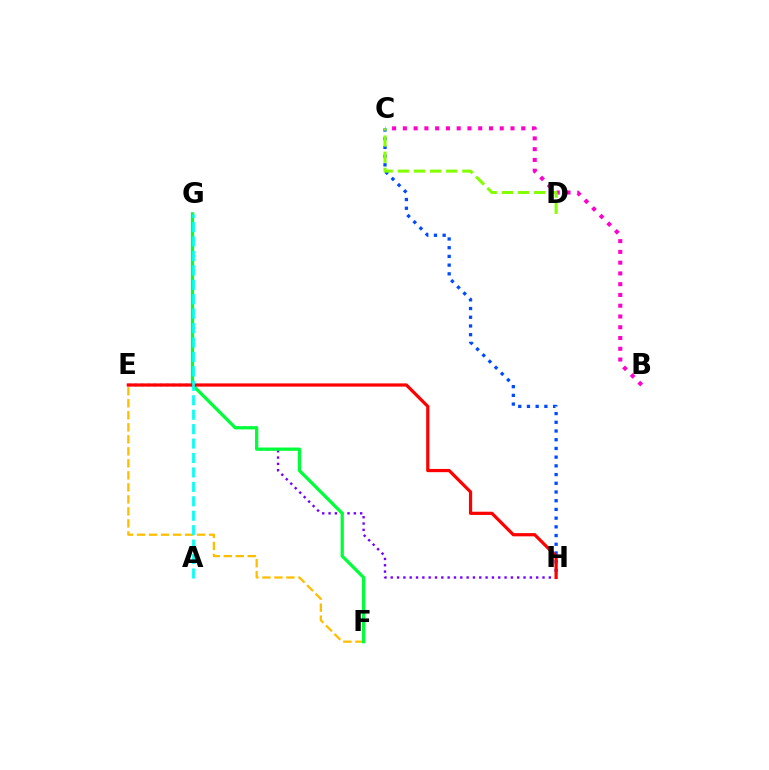{('E', 'F'): [{'color': '#ffbd00', 'line_style': 'dashed', 'thickness': 1.63}], ('E', 'H'): [{'color': '#7200ff', 'line_style': 'dotted', 'thickness': 1.72}, {'color': '#ff0000', 'line_style': 'solid', 'thickness': 2.32}], ('F', 'G'): [{'color': '#00ff39', 'line_style': 'solid', 'thickness': 2.35}], ('C', 'H'): [{'color': '#004bff', 'line_style': 'dotted', 'thickness': 2.37}], ('B', 'C'): [{'color': '#ff00cf', 'line_style': 'dotted', 'thickness': 2.92}], ('A', 'G'): [{'color': '#00fff6', 'line_style': 'dashed', 'thickness': 1.96}], ('C', 'D'): [{'color': '#84ff00', 'line_style': 'dashed', 'thickness': 2.19}]}